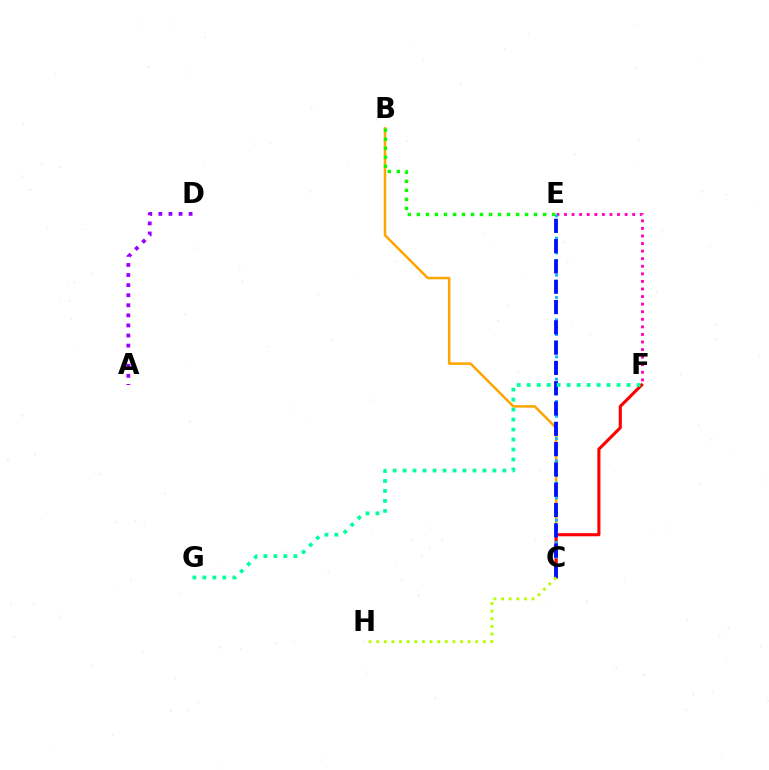{('E', 'F'): [{'color': '#ff00bd', 'line_style': 'dotted', 'thickness': 2.06}], ('B', 'C'): [{'color': '#ffa500', 'line_style': 'solid', 'thickness': 1.81}], ('C', 'F'): [{'color': '#ff0000', 'line_style': 'solid', 'thickness': 2.24}], ('C', 'E'): [{'color': '#00b5ff', 'line_style': 'dotted', 'thickness': 2.02}, {'color': '#0010ff', 'line_style': 'dashed', 'thickness': 2.76}], ('F', 'G'): [{'color': '#00ff9d', 'line_style': 'dotted', 'thickness': 2.71}], ('C', 'H'): [{'color': '#b3ff00', 'line_style': 'dotted', 'thickness': 2.07}], ('B', 'E'): [{'color': '#08ff00', 'line_style': 'dotted', 'thickness': 2.45}], ('A', 'D'): [{'color': '#9b00ff', 'line_style': 'dotted', 'thickness': 2.74}]}